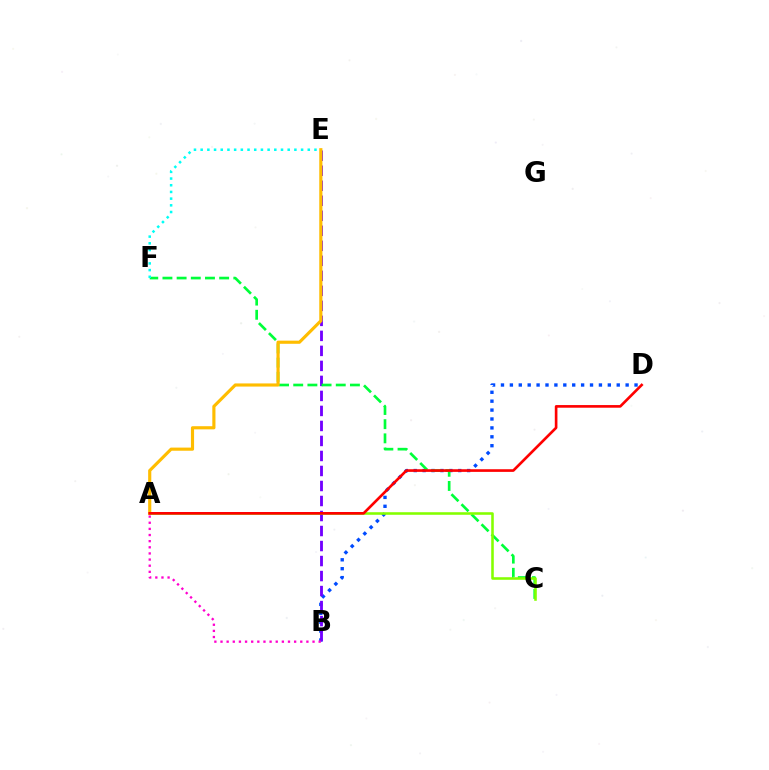{('B', 'D'): [{'color': '#004bff', 'line_style': 'dotted', 'thickness': 2.42}], ('B', 'E'): [{'color': '#7200ff', 'line_style': 'dashed', 'thickness': 2.04}], ('A', 'B'): [{'color': '#ff00cf', 'line_style': 'dotted', 'thickness': 1.67}], ('C', 'F'): [{'color': '#00ff39', 'line_style': 'dashed', 'thickness': 1.93}], ('A', 'E'): [{'color': '#ffbd00', 'line_style': 'solid', 'thickness': 2.27}], ('A', 'C'): [{'color': '#84ff00', 'line_style': 'solid', 'thickness': 1.85}], ('E', 'F'): [{'color': '#00fff6', 'line_style': 'dotted', 'thickness': 1.82}], ('A', 'D'): [{'color': '#ff0000', 'line_style': 'solid', 'thickness': 1.91}]}